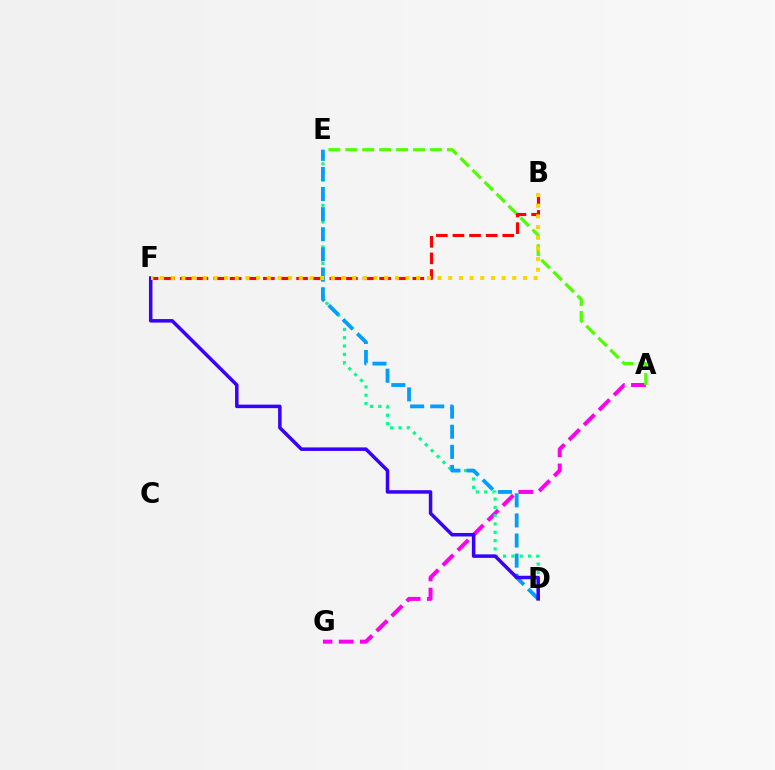{('A', 'G'): [{'color': '#ff00ed', 'line_style': 'dashed', 'thickness': 2.87}], ('D', 'E'): [{'color': '#00ff86', 'line_style': 'dotted', 'thickness': 2.26}, {'color': '#009eff', 'line_style': 'dashed', 'thickness': 2.73}], ('A', 'E'): [{'color': '#4fff00', 'line_style': 'dashed', 'thickness': 2.3}], ('B', 'F'): [{'color': '#ff0000', 'line_style': 'dashed', 'thickness': 2.26}, {'color': '#ffd500', 'line_style': 'dotted', 'thickness': 2.9}], ('D', 'F'): [{'color': '#3700ff', 'line_style': 'solid', 'thickness': 2.53}]}